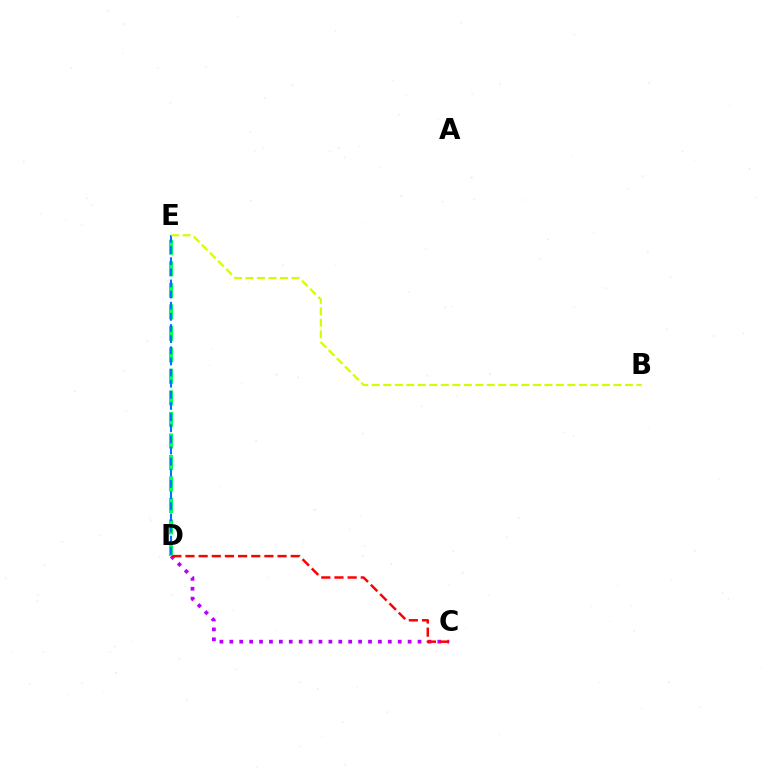{('C', 'D'): [{'color': '#b900ff', 'line_style': 'dotted', 'thickness': 2.69}, {'color': '#ff0000', 'line_style': 'dashed', 'thickness': 1.79}], ('D', 'E'): [{'color': '#00ff5c', 'line_style': 'dashed', 'thickness': 2.92}, {'color': '#0074ff', 'line_style': 'dashed', 'thickness': 1.51}], ('B', 'E'): [{'color': '#d1ff00', 'line_style': 'dashed', 'thickness': 1.56}]}